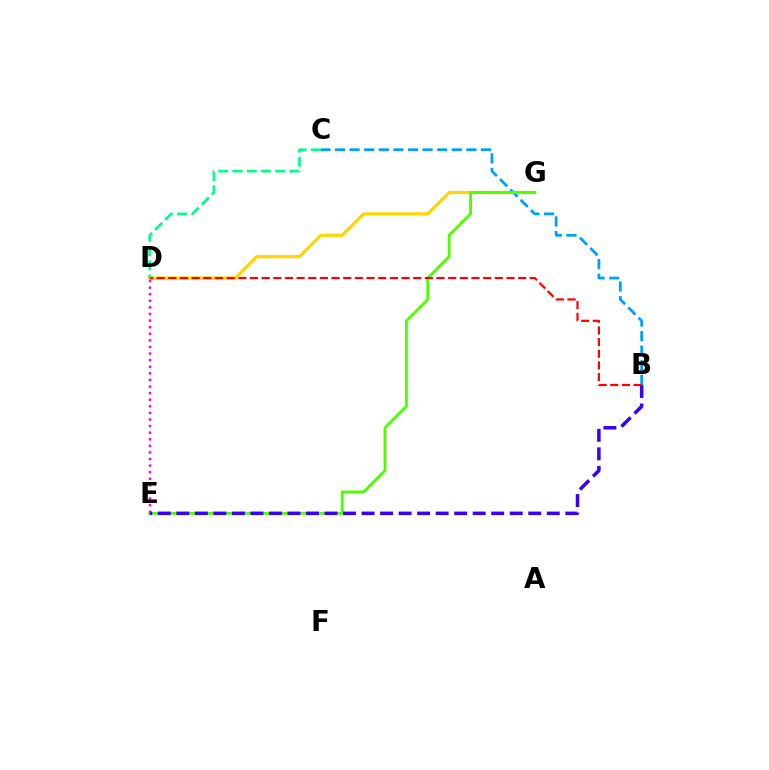{('D', 'G'): [{'color': '#ffd500', 'line_style': 'solid', 'thickness': 2.3}], ('D', 'E'): [{'color': '#ff00ed', 'line_style': 'dotted', 'thickness': 1.79}], ('B', 'C'): [{'color': '#009eff', 'line_style': 'dashed', 'thickness': 1.98}], ('E', 'G'): [{'color': '#4fff00', 'line_style': 'solid', 'thickness': 2.07}], ('B', 'E'): [{'color': '#3700ff', 'line_style': 'dashed', 'thickness': 2.52}], ('B', 'D'): [{'color': '#ff0000', 'line_style': 'dashed', 'thickness': 1.58}], ('C', 'D'): [{'color': '#00ff86', 'line_style': 'dashed', 'thickness': 1.94}]}